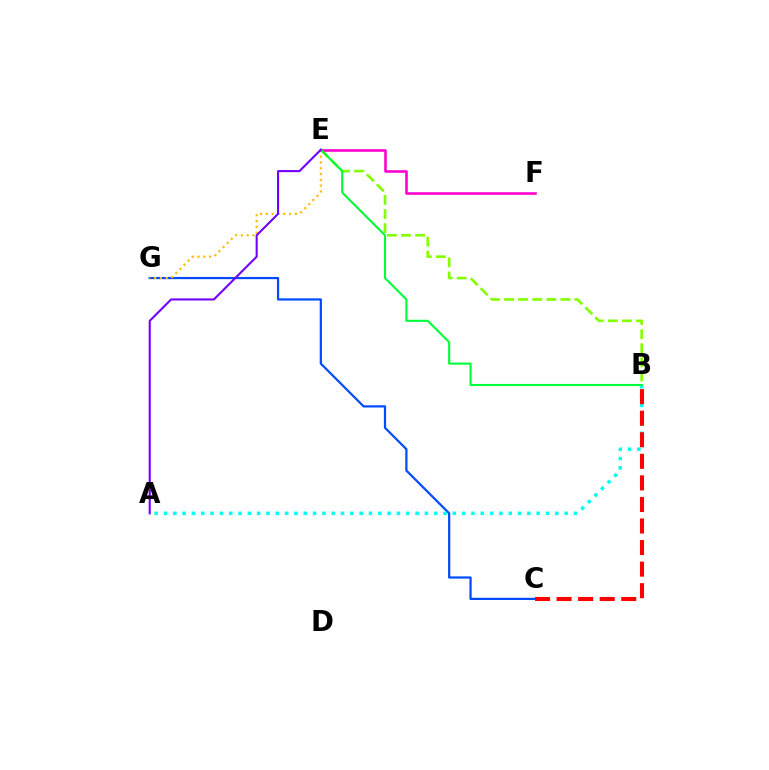{('B', 'E'): [{'color': '#84ff00', 'line_style': 'dashed', 'thickness': 1.91}, {'color': '#00ff39', 'line_style': 'solid', 'thickness': 1.52}], ('C', 'G'): [{'color': '#004bff', 'line_style': 'solid', 'thickness': 1.6}], ('E', 'G'): [{'color': '#ffbd00', 'line_style': 'dotted', 'thickness': 1.58}], ('E', 'F'): [{'color': '#ff00cf', 'line_style': 'solid', 'thickness': 1.87}], ('A', 'B'): [{'color': '#00fff6', 'line_style': 'dotted', 'thickness': 2.53}], ('B', 'C'): [{'color': '#ff0000', 'line_style': 'dashed', 'thickness': 2.93}], ('A', 'E'): [{'color': '#7200ff', 'line_style': 'solid', 'thickness': 1.5}]}